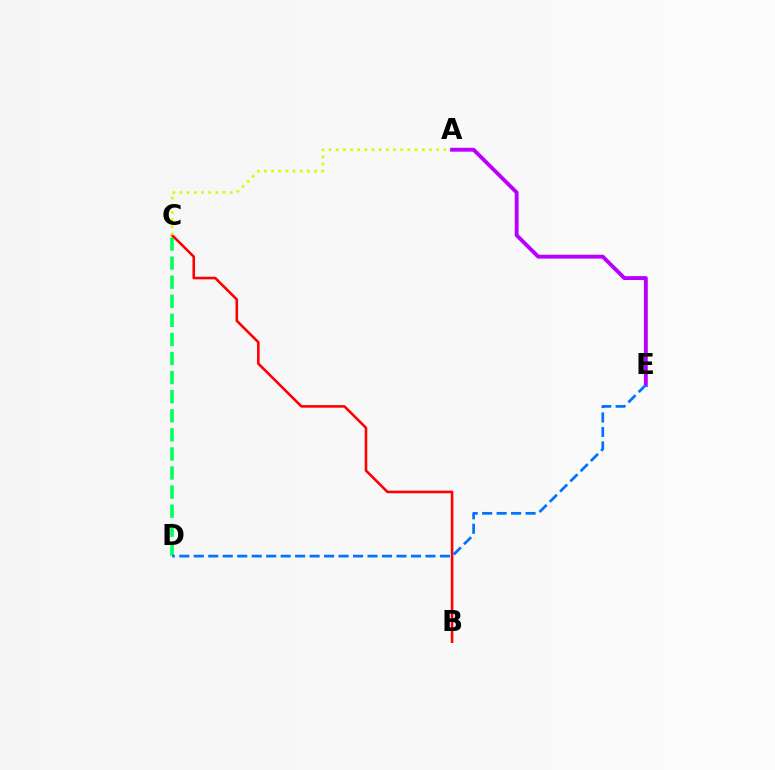{('C', 'D'): [{'color': '#00ff5c', 'line_style': 'dashed', 'thickness': 2.59}], ('B', 'C'): [{'color': '#ff0000', 'line_style': 'solid', 'thickness': 1.86}], ('A', 'C'): [{'color': '#d1ff00', 'line_style': 'dotted', 'thickness': 1.95}], ('A', 'E'): [{'color': '#b900ff', 'line_style': 'solid', 'thickness': 2.8}], ('D', 'E'): [{'color': '#0074ff', 'line_style': 'dashed', 'thickness': 1.97}]}